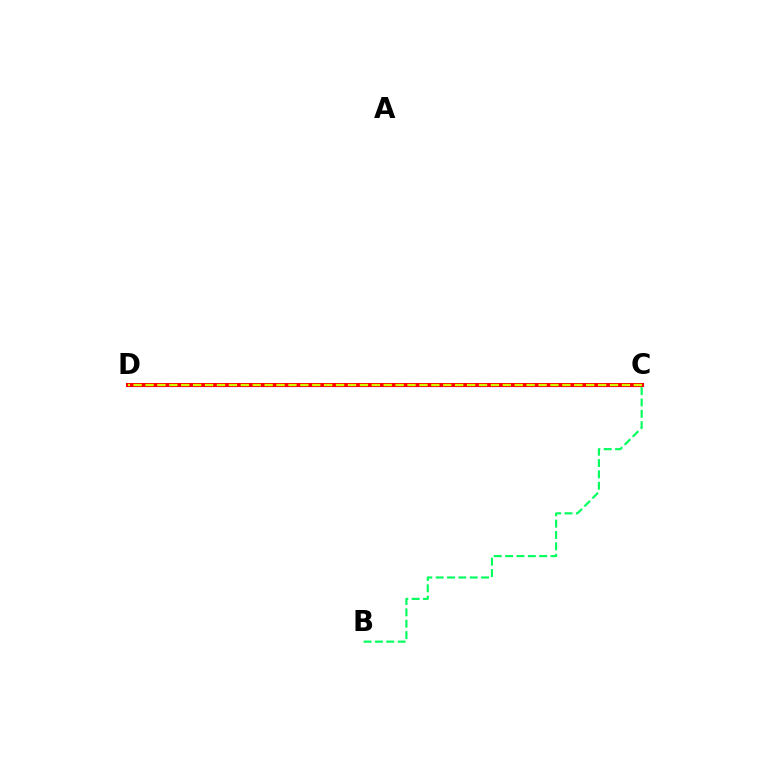{('C', 'D'): [{'color': '#b900ff', 'line_style': 'solid', 'thickness': 2.28}, {'color': '#0074ff', 'line_style': 'solid', 'thickness': 1.69}, {'color': '#ff0000', 'line_style': 'solid', 'thickness': 2.89}, {'color': '#d1ff00', 'line_style': 'dashed', 'thickness': 1.62}], ('B', 'C'): [{'color': '#00ff5c', 'line_style': 'dashed', 'thickness': 1.54}]}